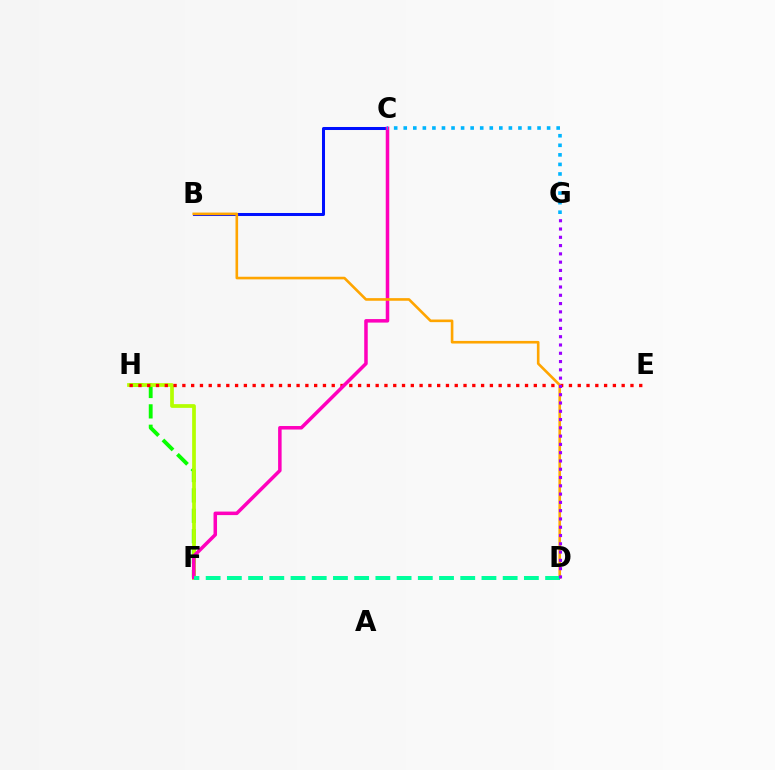{('F', 'H'): [{'color': '#08ff00', 'line_style': 'dashed', 'thickness': 2.77}, {'color': '#b3ff00', 'line_style': 'solid', 'thickness': 2.68}], ('E', 'H'): [{'color': '#ff0000', 'line_style': 'dotted', 'thickness': 2.39}], ('B', 'C'): [{'color': '#0010ff', 'line_style': 'solid', 'thickness': 2.18}], ('C', 'F'): [{'color': '#ff00bd', 'line_style': 'solid', 'thickness': 2.53}], ('C', 'G'): [{'color': '#00b5ff', 'line_style': 'dotted', 'thickness': 2.6}], ('B', 'D'): [{'color': '#ffa500', 'line_style': 'solid', 'thickness': 1.88}], ('D', 'F'): [{'color': '#00ff9d', 'line_style': 'dashed', 'thickness': 2.88}], ('D', 'G'): [{'color': '#9b00ff', 'line_style': 'dotted', 'thickness': 2.25}]}